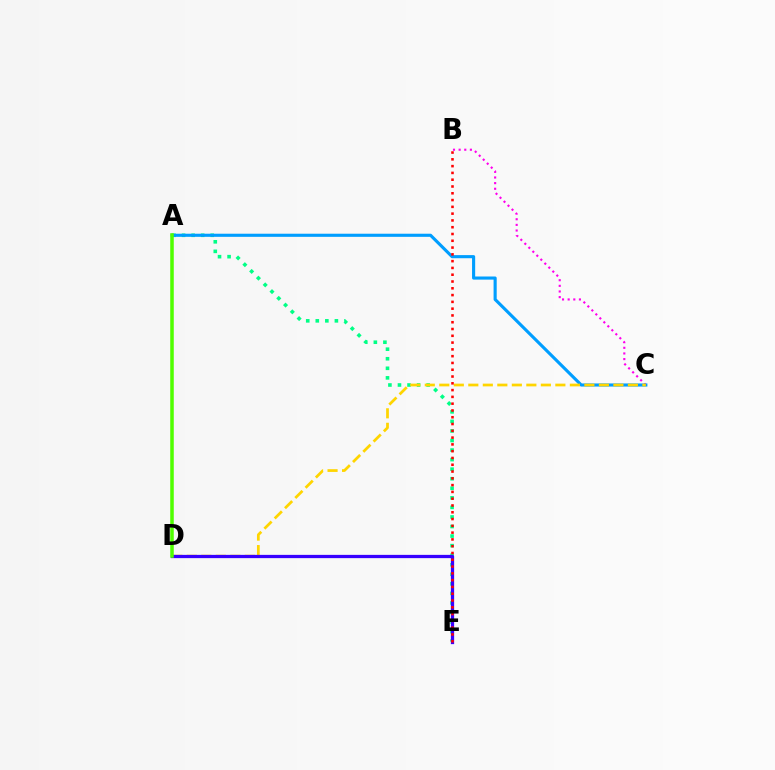{('B', 'C'): [{'color': '#ff00ed', 'line_style': 'dotted', 'thickness': 1.53}], ('A', 'E'): [{'color': '#00ff86', 'line_style': 'dotted', 'thickness': 2.6}], ('A', 'C'): [{'color': '#009eff', 'line_style': 'solid', 'thickness': 2.25}], ('C', 'D'): [{'color': '#ffd500', 'line_style': 'dashed', 'thickness': 1.97}], ('D', 'E'): [{'color': '#3700ff', 'line_style': 'solid', 'thickness': 2.35}], ('B', 'E'): [{'color': '#ff0000', 'line_style': 'dotted', 'thickness': 1.84}], ('A', 'D'): [{'color': '#4fff00', 'line_style': 'solid', 'thickness': 2.54}]}